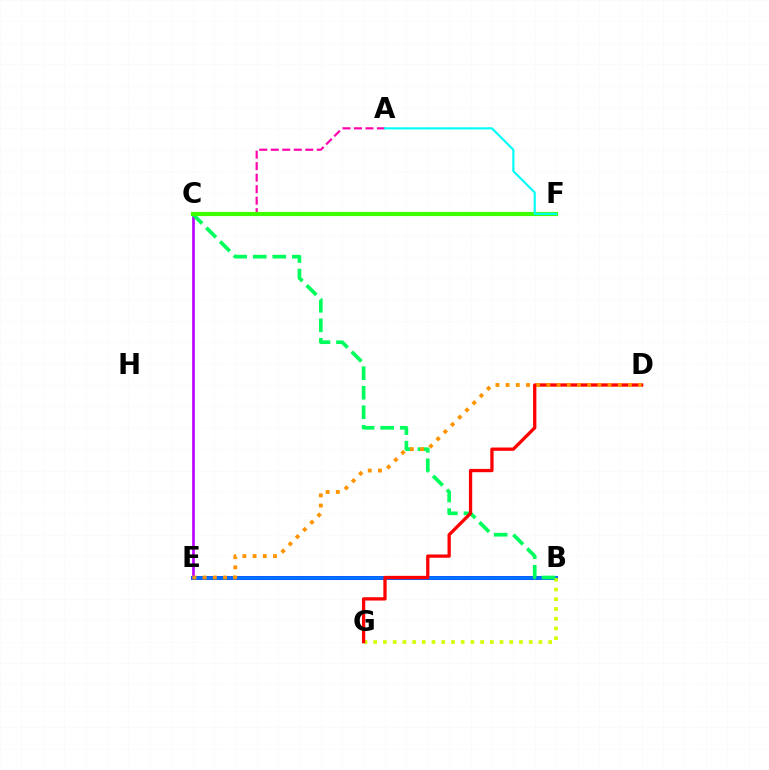{('A', 'C'): [{'color': '#ff00ac', 'line_style': 'dashed', 'thickness': 1.56}], ('B', 'E'): [{'color': '#2500ff', 'line_style': 'solid', 'thickness': 2.75}, {'color': '#0074ff', 'line_style': 'solid', 'thickness': 2.56}], ('C', 'E'): [{'color': '#b900ff', 'line_style': 'solid', 'thickness': 1.92}], ('B', 'G'): [{'color': '#d1ff00', 'line_style': 'dotted', 'thickness': 2.64}], ('B', 'C'): [{'color': '#00ff5c', 'line_style': 'dashed', 'thickness': 2.65}], ('D', 'G'): [{'color': '#ff0000', 'line_style': 'solid', 'thickness': 2.37}], ('D', 'E'): [{'color': '#ff9400', 'line_style': 'dotted', 'thickness': 2.77}], ('C', 'F'): [{'color': '#3dff00', 'line_style': 'solid', 'thickness': 2.97}], ('A', 'F'): [{'color': '#00fff6', 'line_style': 'solid', 'thickness': 1.54}]}